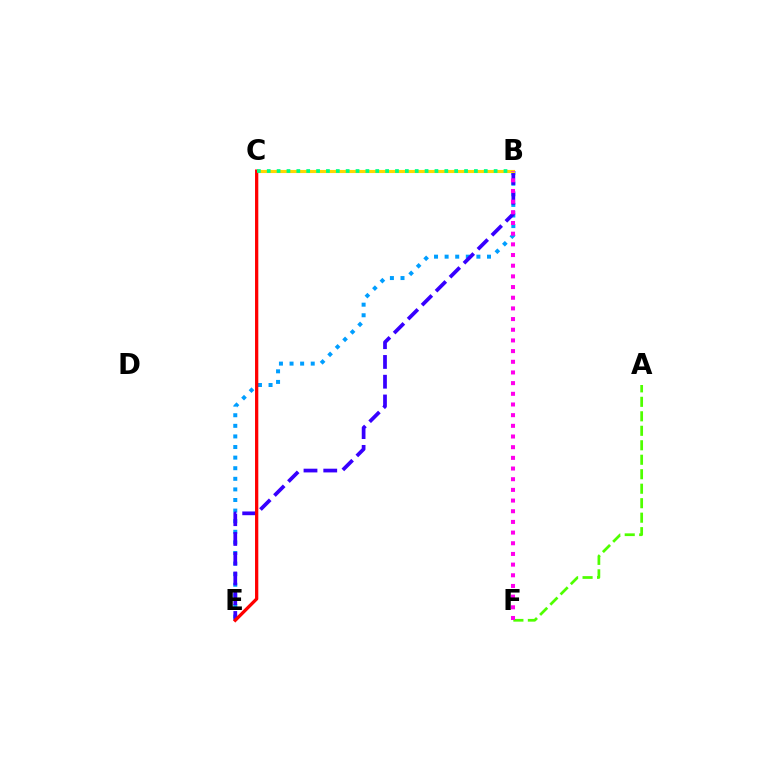{('A', 'F'): [{'color': '#4fff00', 'line_style': 'dashed', 'thickness': 1.97}], ('B', 'E'): [{'color': '#009eff', 'line_style': 'dotted', 'thickness': 2.88}, {'color': '#3700ff', 'line_style': 'dashed', 'thickness': 2.68}], ('B', 'C'): [{'color': '#ffd500', 'line_style': 'solid', 'thickness': 2.23}, {'color': '#00ff86', 'line_style': 'dotted', 'thickness': 2.68}], ('C', 'E'): [{'color': '#ff0000', 'line_style': 'solid', 'thickness': 2.35}], ('B', 'F'): [{'color': '#ff00ed', 'line_style': 'dotted', 'thickness': 2.9}]}